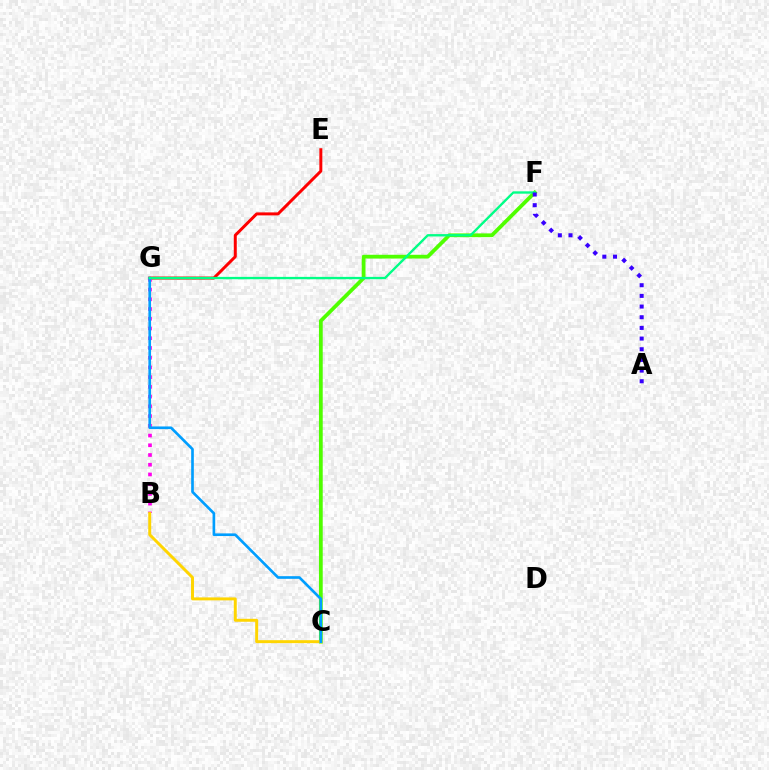{('E', 'G'): [{'color': '#ff0000', 'line_style': 'solid', 'thickness': 2.15}], ('B', 'G'): [{'color': '#ff00ed', 'line_style': 'dotted', 'thickness': 2.64}], ('C', 'F'): [{'color': '#4fff00', 'line_style': 'solid', 'thickness': 2.71}], ('B', 'C'): [{'color': '#ffd500', 'line_style': 'solid', 'thickness': 2.13}], ('C', 'G'): [{'color': '#009eff', 'line_style': 'solid', 'thickness': 1.91}], ('F', 'G'): [{'color': '#00ff86', 'line_style': 'solid', 'thickness': 1.69}], ('A', 'F'): [{'color': '#3700ff', 'line_style': 'dotted', 'thickness': 2.9}]}